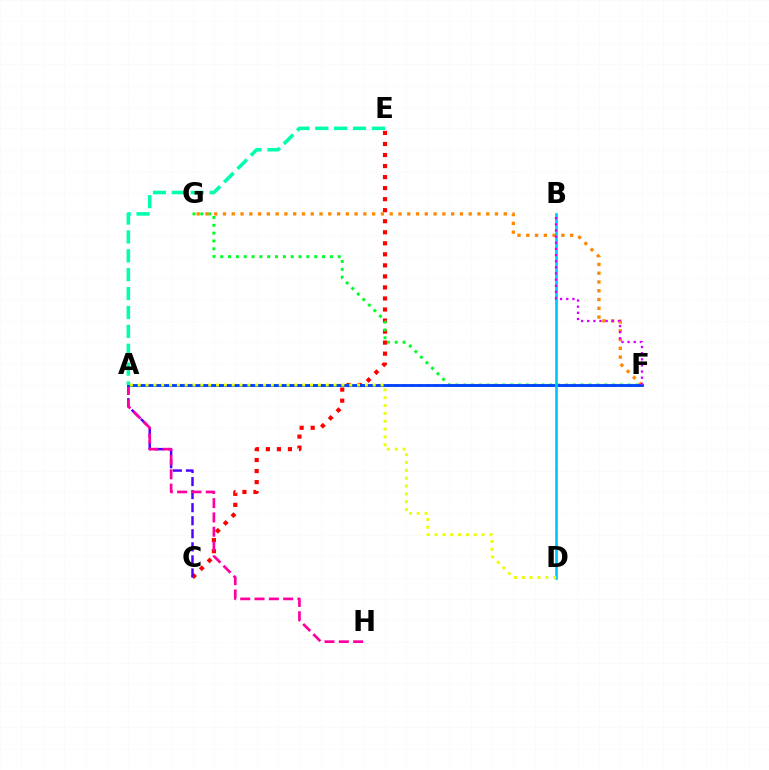{('C', 'E'): [{'color': '#ff0000', 'line_style': 'dotted', 'thickness': 3.0}], ('A', 'C'): [{'color': '#4f00ff', 'line_style': 'dashed', 'thickness': 1.77}], ('F', 'G'): [{'color': '#00ff27', 'line_style': 'dotted', 'thickness': 2.13}, {'color': '#ff8800', 'line_style': 'dotted', 'thickness': 2.38}], ('A', 'F'): [{'color': '#66ff00', 'line_style': 'dotted', 'thickness': 2.19}, {'color': '#003fff', 'line_style': 'solid', 'thickness': 2.03}], ('A', 'H'): [{'color': '#ff00a0', 'line_style': 'dashed', 'thickness': 1.95}], ('B', 'D'): [{'color': '#00c7ff', 'line_style': 'solid', 'thickness': 1.95}], ('A', 'D'): [{'color': '#eeff00', 'line_style': 'dotted', 'thickness': 2.13}], ('A', 'E'): [{'color': '#00ffaf', 'line_style': 'dashed', 'thickness': 2.57}], ('B', 'F'): [{'color': '#d600ff', 'line_style': 'dotted', 'thickness': 1.67}]}